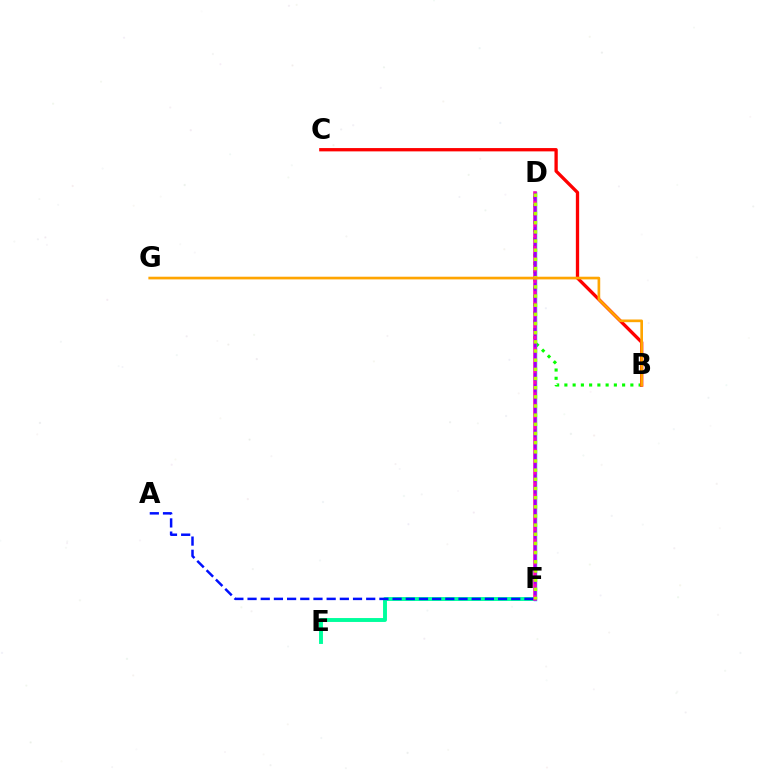{('E', 'F'): [{'color': '#00ff9d', 'line_style': 'solid', 'thickness': 2.81}], ('B', 'D'): [{'color': '#08ff00', 'line_style': 'dotted', 'thickness': 2.24}], ('A', 'F'): [{'color': '#0010ff', 'line_style': 'dashed', 'thickness': 1.79}], ('B', 'C'): [{'color': '#ff0000', 'line_style': 'solid', 'thickness': 2.38}], ('D', 'F'): [{'color': '#00b5ff', 'line_style': 'solid', 'thickness': 2.47}, {'color': '#ff00bd', 'line_style': 'solid', 'thickness': 2.54}, {'color': '#9b00ff', 'line_style': 'dashed', 'thickness': 1.53}, {'color': '#b3ff00', 'line_style': 'dotted', 'thickness': 2.49}], ('B', 'G'): [{'color': '#ffa500', 'line_style': 'solid', 'thickness': 1.92}]}